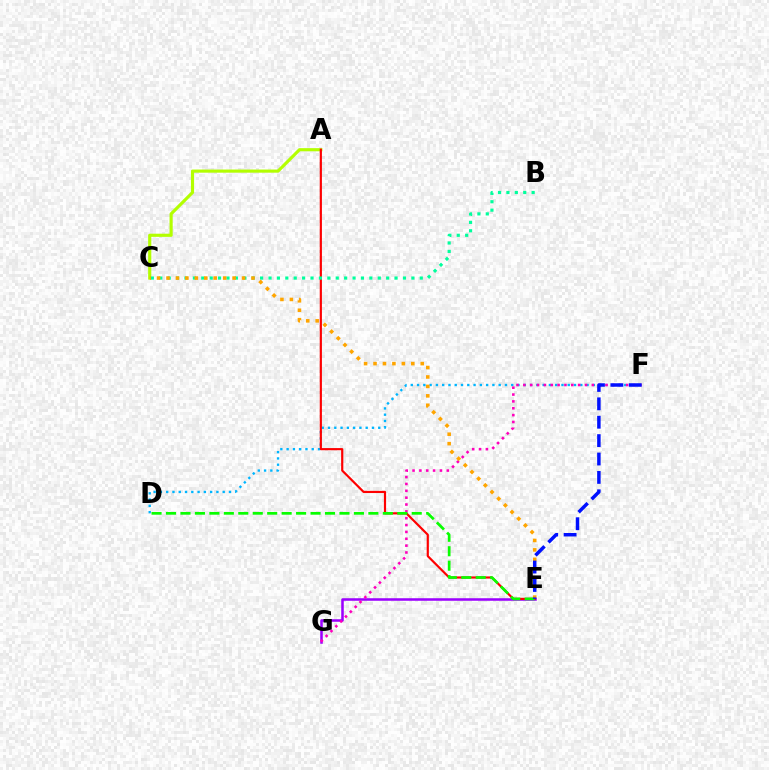{('E', 'G'): [{'color': '#9b00ff', 'line_style': 'solid', 'thickness': 1.82}], ('D', 'F'): [{'color': '#00b5ff', 'line_style': 'dotted', 'thickness': 1.71}], ('A', 'C'): [{'color': '#b3ff00', 'line_style': 'solid', 'thickness': 2.27}], ('F', 'G'): [{'color': '#ff00bd', 'line_style': 'dotted', 'thickness': 1.86}], ('A', 'E'): [{'color': '#ff0000', 'line_style': 'solid', 'thickness': 1.57}], ('B', 'C'): [{'color': '#00ff9d', 'line_style': 'dotted', 'thickness': 2.28}], ('D', 'E'): [{'color': '#08ff00', 'line_style': 'dashed', 'thickness': 1.96}], ('C', 'E'): [{'color': '#ffa500', 'line_style': 'dotted', 'thickness': 2.57}], ('E', 'F'): [{'color': '#0010ff', 'line_style': 'dashed', 'thickness': 2.5}]}